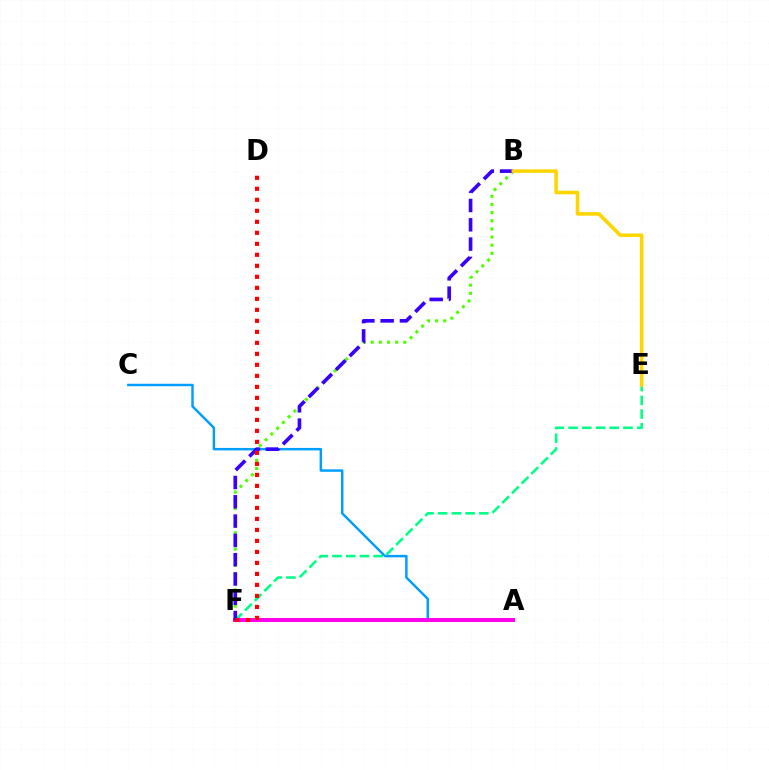{('B', 'F'): [{'color': '#4fff00', 'line_style': 'dotted', 'thickness': 2.21}, {'color': '#3700ff', 'line_style': 'dashed', 'thickness': 2.62}], ('E', 'F'): [{'color': '#00ff86', 'line_style': 'dashed', 'thickness': 1.86}], ('A', 'C'): [{'color': '#009eff', 'line_style': 'solid', 'thickness': 1.77}], ('A', 'F'): [{'color': '#ff00ed', 'line_style': 'solid', 'thickness': 2.87}], ('B', 'E'): [{'color': '#ffd500', 'line_style': 'solid', 'thickness': 2.57}], ('D', 'F'): [{'color': '#ff0000', 'line_style': 'dotted', 'thickness': 2.99}]}